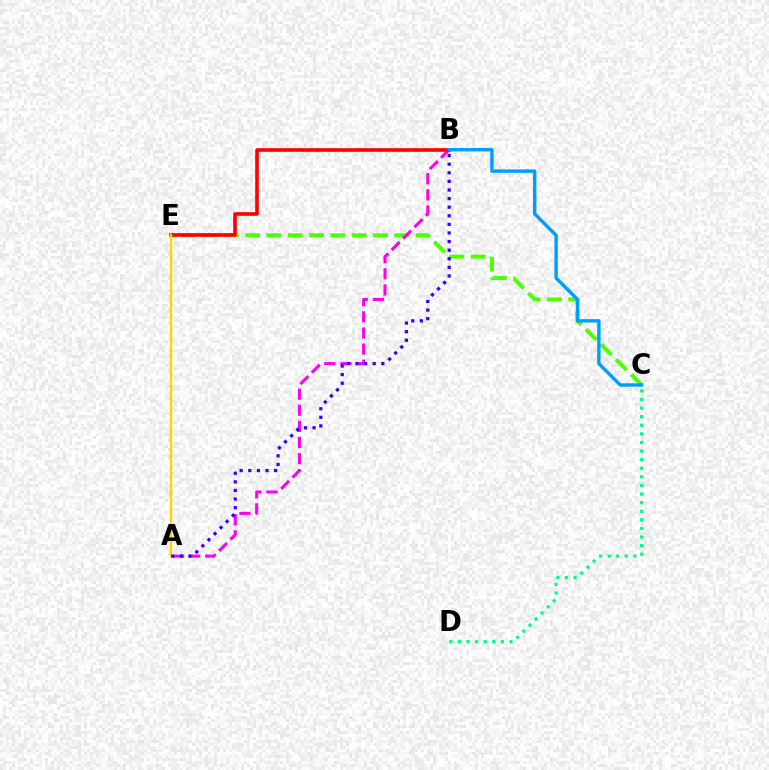{('C', 'E'): [{'color': '#4fff00', 'line_style': 'dashed', 'thickness': 2.89}], ('A', 'B'): [{'color': '#ff00ed', 'line_style': 'dashed', 'thickness': 2.19}, {'color': '#3700ff', 'line_style': 'dotted', 'thickness': 2.34}], ('B', 'E'): [{'color': '#ff0000', 'line_style': 'solid', 'thickness': 2.61}], ('A', 'E'): [{'color': '#ffd500', 'line_style': 'solid', 'thickness': 1.74}], ('B', 'C'): [{'color': '#009eff', 'line_style': 'solid', 'thickness': 2.45}], ('C', 'D'): [{'color': '#00ff86', 'line_style': 'dotted', 'thickness': 2.34}]}